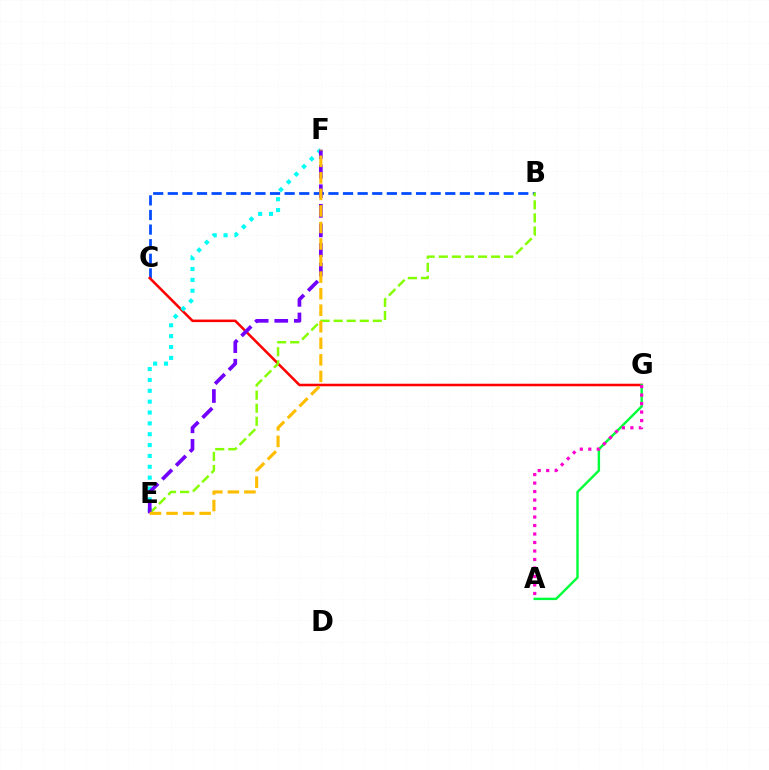{('B', 'C'): [{'color': '#004bff', 'line_style': 'dashed', 'thickness': 1.98}], ('C', 'G'): [{'color': '#ff0000', 'line_style': 'solid', 'thickness': 1.84}], ('E', 'F'): [{'color': '#00fff6', 'line_style': 'dotted', 'thickness': 2.95}, {'color': '#7200ff', 'line_style': 'dashed', 'thickness': 2.66}, {'color': '#ffbd00', 'line_style': 'dashed', 'thickness': 2.25}], ('A', 'G'): [{'color': '#00ff39', 'line_style': 'solid', 'thickness': 1.74}, {'color': '#ff00cf', 'line_style': 'dotted', 'thickness': 2.31}], ('B', 'E'): [{'color': '#84ff00', 'line_style': 'dashed', 'thickness': 1.78}]}